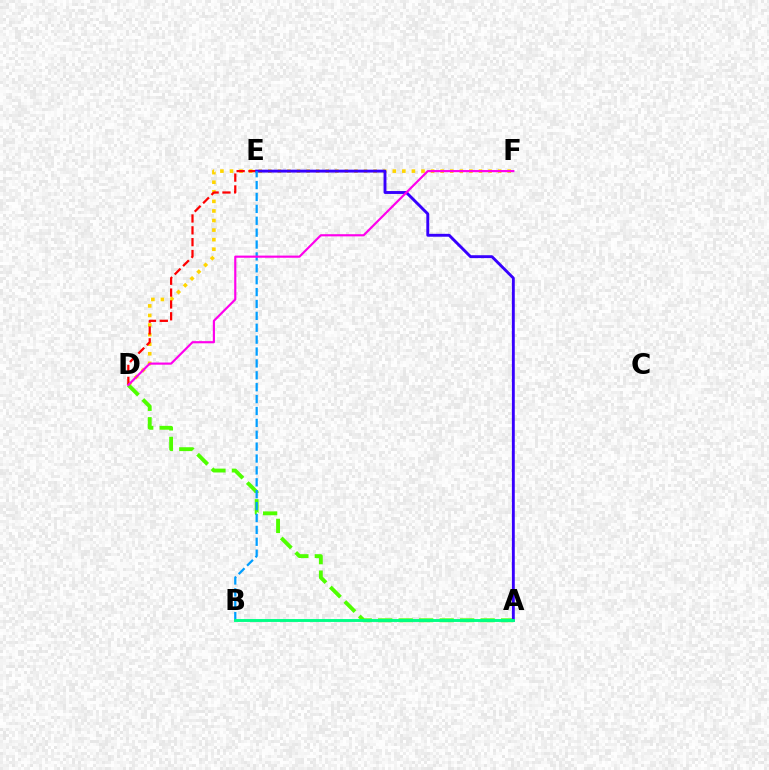{('D', 'F'): [{'color': '#ffd500', 'line_style': 'dotted', 'thickness': 2.6}, {'color': '#ff00ed', 'line_style': 'solid', 'thickness': 1.56}], ('A', 'D'): [{'color': '#4fff00', 'line_style': 'dashed', 'thickness': 2.78}], ('D', 'E'): [{'color': '#ff0000', 'line_style': 'dashed', 'thickness': 1.61}], ('A', 'E'): [{'color': '#3700ff', 'line_style': 'solid', 'thickness': 2.08}], ('B', 'E'): [{'color': '#009eff', 'line_style': 'dashed', 'thickness': 1.62}], ('A', 'B'): [{'color': '#00ff86', 'line_style': 'solid', 'thickness': 2.09}]}